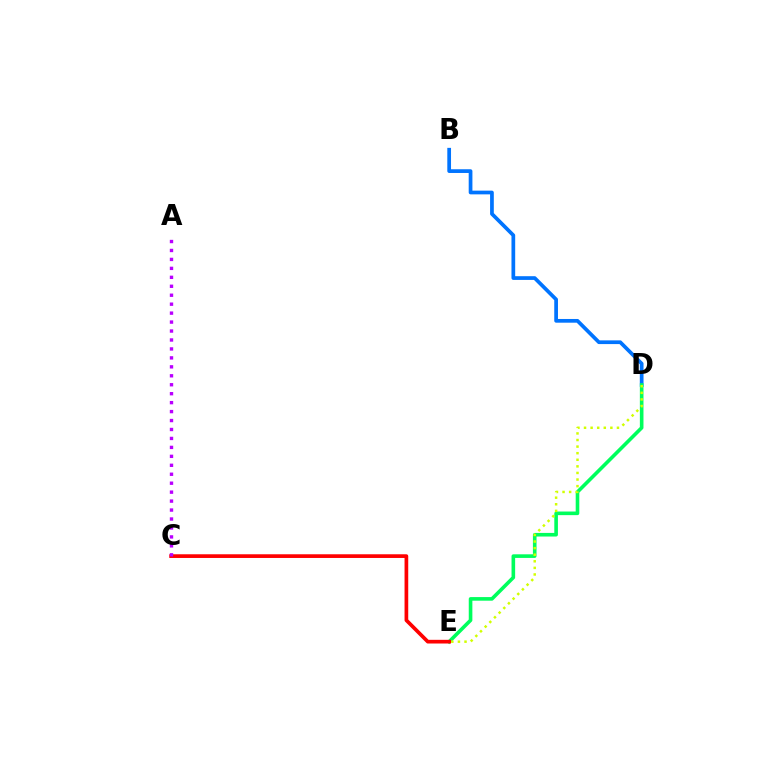{('B', 'D'): [{'color': '#0074ff', 'line_style': 'solid', 'thickness': 2.68}], ('D', 'E'): [{'color': '#00ff5c', 'line_style': 'solid', 'thickness': 2.6}, {'color': '#d1ff00', 'line_style': 'dotted', 'thickness': 1.79}], ('C', 'E'): [{'color': '#ff0000', 'line_style': 'solid', 'thickness': 2.66}], ('A', 'C'): [{'color': '#b900ff', 'line_style': 'dotted', 'thickness': 2.43}]}